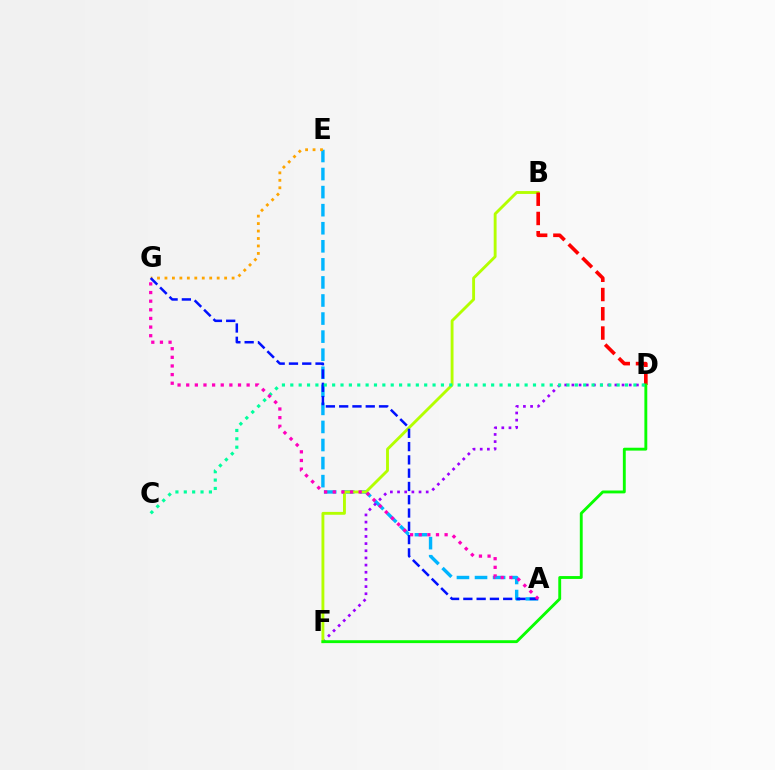{('A', 'E'): [{'color': '#00b5ff', 'line_style': 'dashed', 'thickness': 2.45}], ('D', 'F'): [{'color': '#9b00ff', 'line_style': 'dotted', 'thickness': 1.95}, {'color': '#08ff00', 'line_style': 'solid', 'thickness': 2.07}], ('B', 'F'): [{'color': '#b3ff00', 'line_style': 'solid', 'thickness': 2.07}], ('E', 'G'): [{'color': '#ffa500', 'line_style': 'dotted', 'thickness': 2.03}], ('B', 'D'): [{'color': '#ff0000', 'line_style': 'dashed', 'thickness': 2.62}], ('A', 'G'): [{'color': '#0010ff', 'line_style': 'dashed', 'thickness': 1.8}, {'color': '#ff00bd', 'line_style': 'dotted', 'thickness': 2.35}], ('C', 'D'): [{'color': '#00ff9d', 'line_style': 'dotted', 'thickness': 2.27}]}